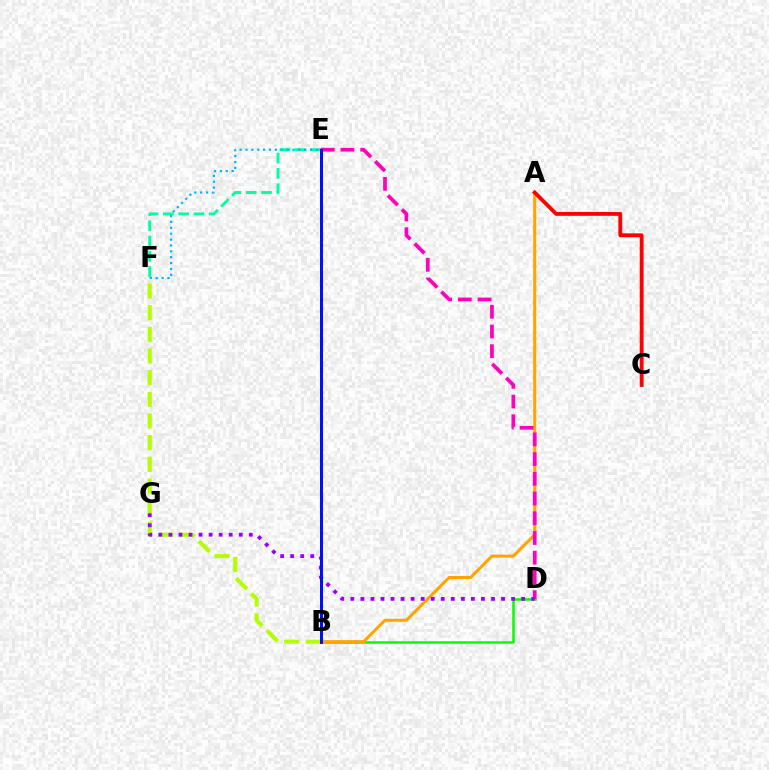{('E', 'F'): [{'color': '#00ff9d', 'line_style': 'dashed', 'thickness': 2.08}, {'color': '#00b5ff', 'line_style': 'dotted', 'thickness': 1.6}], ('B', 'D'): [{'color': '#08ff00', 'line_style': 'solid', 'thickness': 1.81}], ('A', 'B'): [{'color': '#ffa500', 'line_style': 'solid', 'thickness': 2.21}], ('D', 'E'): [{'color': '#ff00bd', 'line_style': 'dashed', 'thickness': 2.68}], ('B', 'F'): [{'color': '#b3ff00', 'line_style': 'dashed', 'thickness': 2.94}], ('A', 'C'): [{'color': '#ff0000', 'line_style': 'solid', 'thickness': 2.77}], ('D', 'G'): [{'color': '#9b00ff', 'line_style': 'dotted', 'thickness': 2.73}], ('B', 'E'): [{'color': '#0010ff', 'line_style': 'solid', 'thickness': 2.17}]}